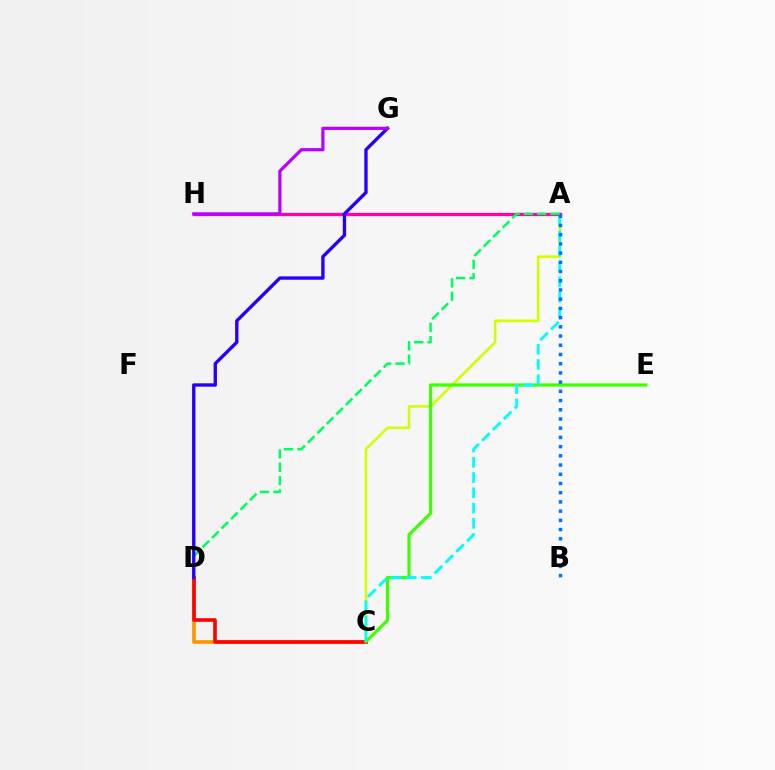{('A', 'C'): [{'color': '#d1ff00', 'line_style': 'solid', 'thickness': 1.86}, {'color': '#00fff6', 'line_style': 'dashed', 'thickness': 2.07}], ('C', 'D'): [{'color': '#ff9400', 'line_style': 'solid', 'thickness': 2.63}, {'color': '#ff0000', 'line_style': 'solid', 'thickness': 2.59}], ('A', 'H'): [{'color': '#ff00ac', 'line_style': 'solid', 'thickness': 2.36}], ('A', 'D'): [{'color': '#00ff5c', 'line_style': 'dashed', 'thickness': 1.81}], ('C', 'E'): [{'color': '#3dff00', 'line_style': 'solid', 'thickness': 2.28}], ('A', 'B'): [{'color': '#0074ff', 'line_style': 'dotted', 'thickness': 2.5}], ('D', 'G'): [{'color': '#2500ff', 'line_style': 'solid', 'thickness': 2.42}], ('G', 'H'): [{'color': '#b900ff', 'line_style': 'solid', 'thickness': 2.3}]}